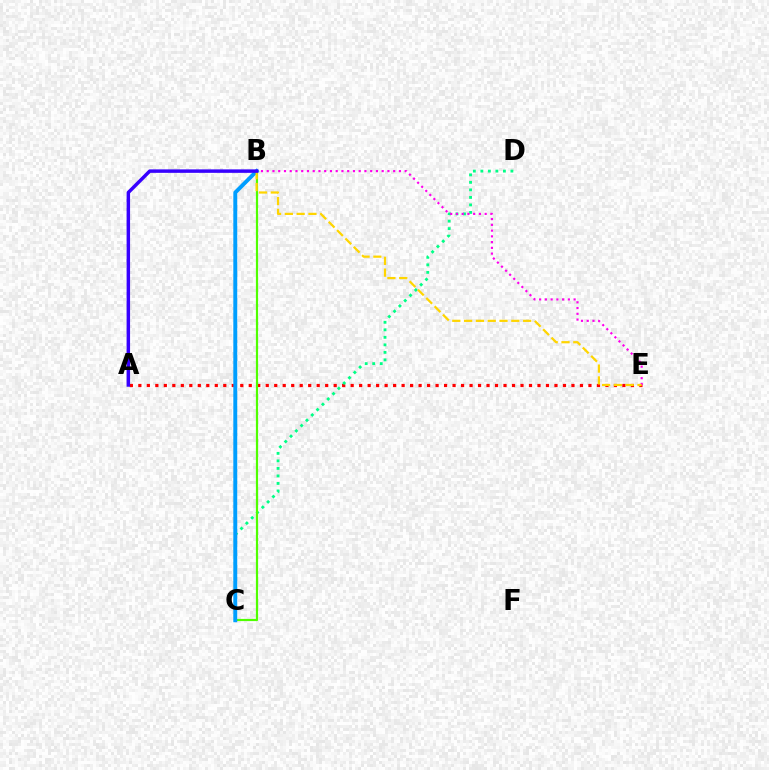{('A', 'E'): [{'color': '#ff0000', 'line_style': 'dotted', 'thickness': 2.31}], ('C', 'D'): [{'color': '#00ff86', 'line_style': 'dotted', 'thickness': 2.04}], ('B', 'C'): [{'color': '#4fff00', 'line_style': 'solid', 'thickness': 1.58}, {'color': '#009eff', 'line_style': 'solid', 'thickness': 2.82}], ('B', 'E'): [{'color': '#ff00ed', 'line_style': 'dotted', 'thickness': 1.56}, {'color': '#ffd500', 'line_style': 'dashed', 'thickness': 1.6}], ('A', 'B'): [{'color': '#3700ff', 'line_style': 'solid', 'thickness': 2.49}]}